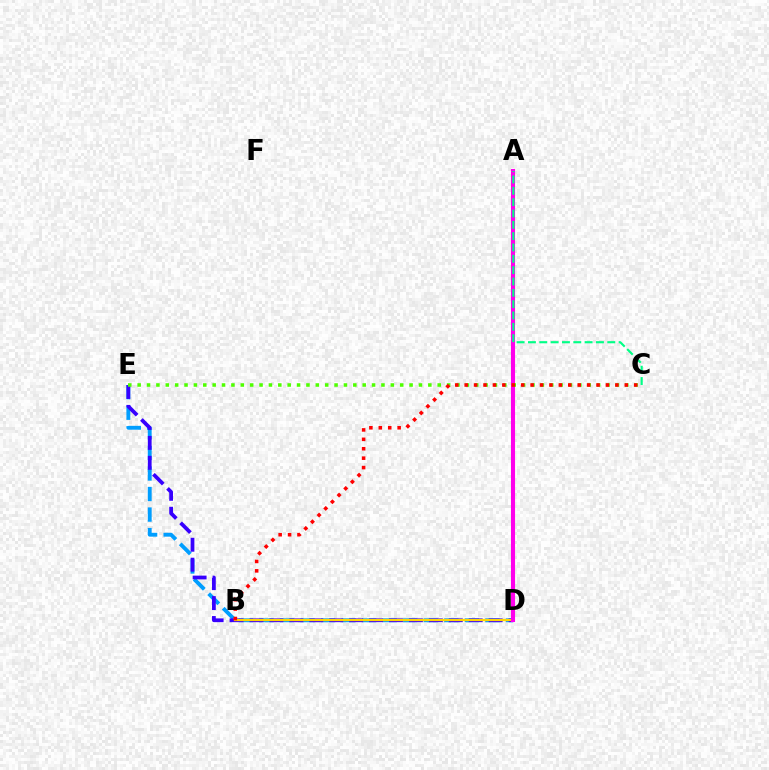{('D', 'E'): [{'color': '#009eff', 'line_style': 'dashed', 'thickness': 2.79}, {'color': '#3700ff', 'line_style': 'dashed', 'thickness': 2.71}], ('B', 'D'): [{'color': '#ffd500', 'line_style': 'solid', 'thickness': 1.65}], ('A', 'D'): [{'color': '#ff00ed', 'line_style': 'solid', 'thickness': 2.95}], ('A', 'C'): [{'color': '#00ff86', 'line_style': 'dashed', 'thickness': 1.54}], ('C', 'E'): [{'color': '#4fff00', 'line_style': 'dotted', 'thickness': 2.55}], ('B', 'C'): [{'color': '#ff0000', 'line_style': 'dotted', 'thickness': 2.56}]}